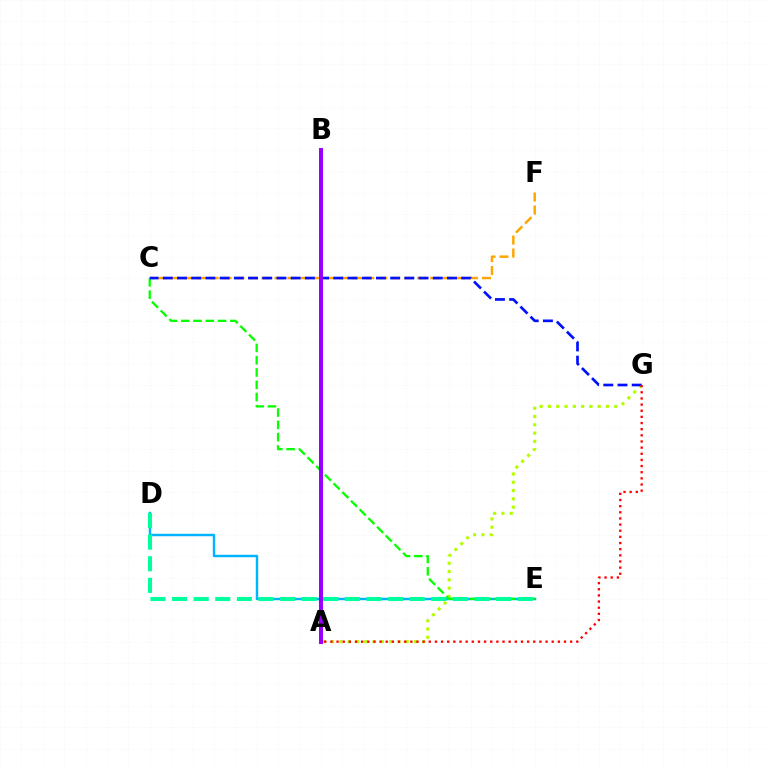{('A', 'G'): [{'color': '#b3ff00', 'line_style': 'dotted', 'thickness': 2.25}, {'color': '#ff0000', 'line_style': 'dotted', 'thickness': 1.67}], ('C', 'F'): [{'color': '#ffa500', 'line_style': 'dashed', 'thickness': 1.76}], ('D', 'E'): [{'color': '#00b5ff', 'line_style': 'solid', 'thickness': 1.76}, {'color': '#00ff9d', 'line_style': 'dashed', 'thickness': 2.94}], ('C', 'E'): [{'color': '#08ff00', 'line_style': 'dashed', 'thickness': 1.67}], ('C', 'G'): [{'color': '#0010ff', 'line_style': 'dashed', 'thickness': 1.93}], ('A', 'B'): [{'color': '#ff00bd', 'line_style': 'solid', 'thickness': 2.13}, {'color': '#9b00ff', 'line_style': 'solid', 'thickness': 2.91}]}